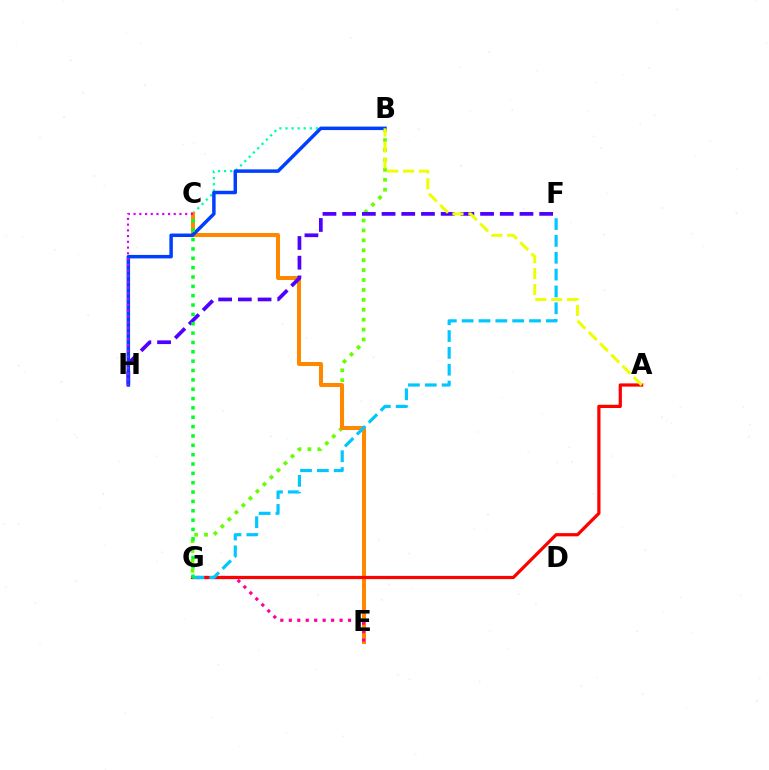{('B', 'G'): [{'color': '#66ff00', 'line_style': 'dotted', 'thickness': 2.69}], ('B', 'C'): [{'color': '#00ffaf', 'line_style': 'dotted', 'thickness': 1.65}], ('C', 'E'): [{'color': '#ff8800', 'line_style': 'solid', 'thickness': 2.9}], ('F', 'H'): [{'color': '#4f00ff', 'line_style': 'dashed', 'thickness': 2.68}], ('E', 'G'): [{'color': '#ff00a0', 'line_style': 'dotted', 'thickness': 2.3}], ('B', 'H'): [{'color': '#003fff', 'line_style': 'solid', 'thickness': 2.5}], ('A', 'G'): [{'color': '#ff0000', 'line_style': 'solid', 'thickness': 2.32}], ('C', 'H'): [{'color': '#d600ff', 'line_style': 'dotted', 'thickness': 1.56}], ('A', 'B'): [{'color': '#eeff00', 'line_style': 'dashed', 'thickness': 2.16}], ('F', 'G'): [{'color': '#00c7ff', 'line_style': 'dashed', 'thickness': 2.29}], ('C', 'G'): [{'color': '#00ff27', 'line_style': 'dotted', 'thickness': 2.54}]}